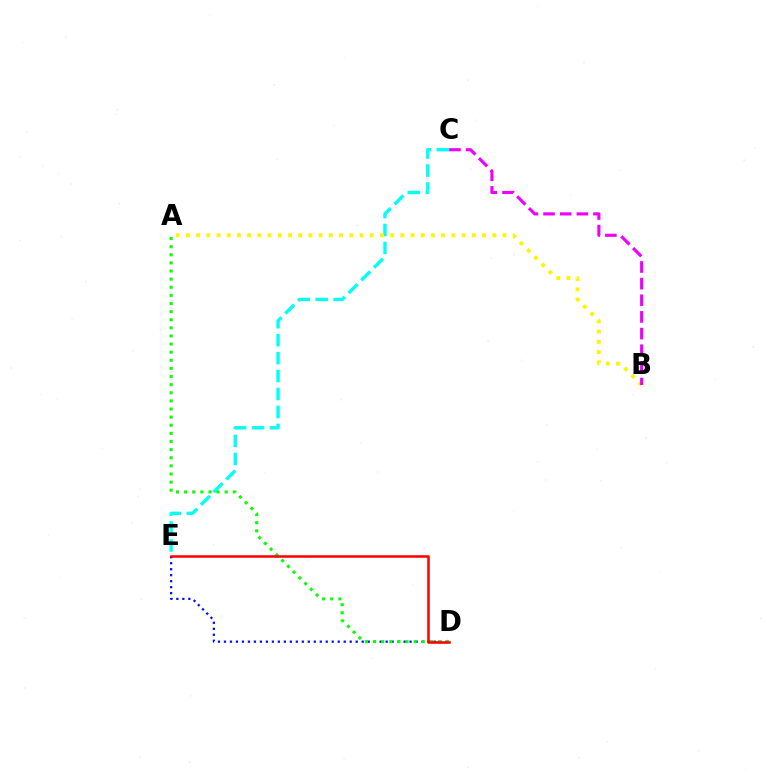{('C', 'E'): [{'color': '#00fff6', 'line_style': 'dashed', 'thickness': 2.44}], ('A', 'B'): [{'color': '#fcf500', 'line_style': 'dotted', 'thickness': 2.77}], ('D', 'E'): [{'color': '#0010ff', 'line_style': 'dotted', 'thickness': 1.63}, {'color': '#ff0000', 'line_style': 'solid', 'thickness': 1.83}], ('A', 'D'): [{'color': '#08ff00', 'line_style': 'dotted', 'thickness': 2.21}], ('B', 'C'): [{'color': '#ee00ff', 'line_style': 'dashed', 'thickness': 2.26}]}